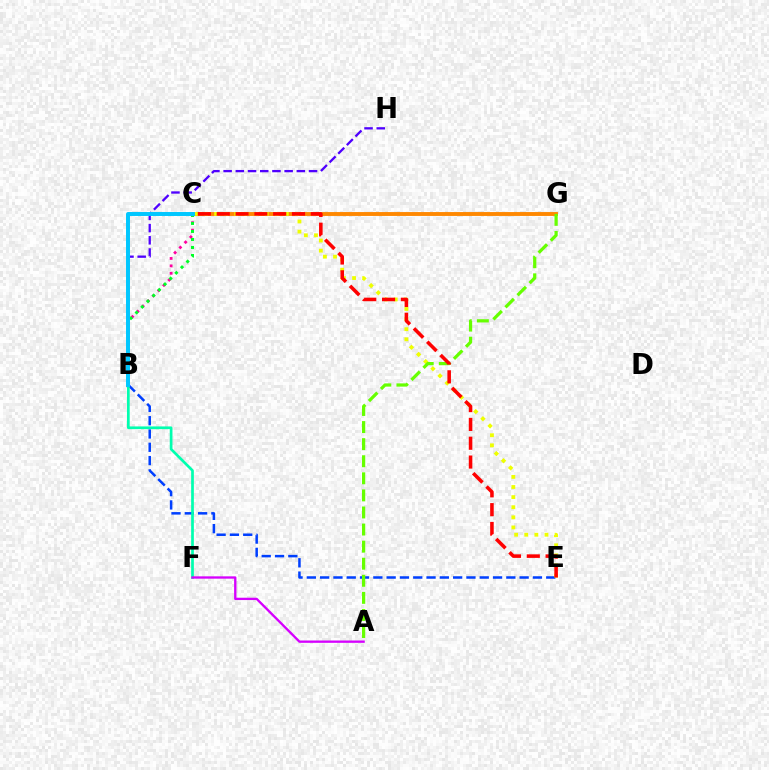{('B', 'E'): [{'color': '#003fff', 'line_style': 'dashed', 'thickness': 1.81}], ('C', 'G'): [{'color': '#ff8800', 'line_style': 'solid', 'thickness': 2.79}], ('B', 'C'): [{'color': '#ff00a0', 'line_style': 'dotted', 'thickness': 2.02}, {'color': '#00ff27', 'line_style': 'dotted', 'thickness': 2.18}, {'color': '#00c7ff', 'line_style': 'solid', 'thickness': 2.85}], ('B', 'H'): [{'color': '#4f00ff', 'line_style': 'dashed', 'thickness': 1.66}], ('B', 'F'): [{'color': '#00ffaf', 'line_style': 'solid', 'thickness': 1.95}], ('A', 'F'): [{'color': '#d600ff', 'line_style': 'solid', 'thickness': 1.68}], ('C', 'E'): [{'color': '#eeff00', 'line_style': 'dotted', 'thickness': 2.75}, {'color': '#ff0000', 'line_style': 'dashed', 'thickness': 2.56}], ('A', 'G'): [{'color': '#66ff00', 'line_style': 'dashed', 'thickness': 2.32}]}